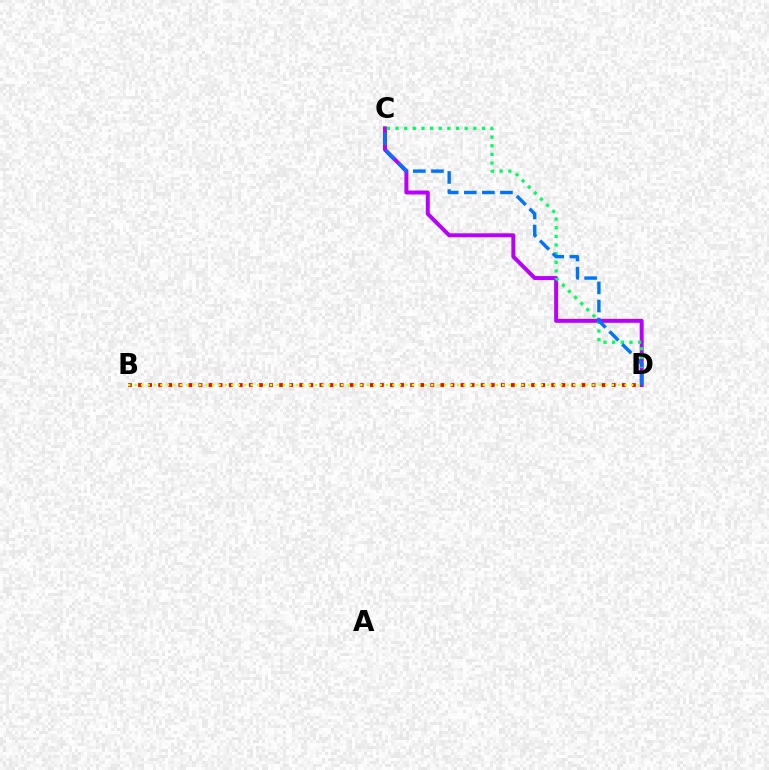{('C', 'D'): [{'color': '#b900ff', 'line_style': 'solid', 'thickness': 2.86}, {'color': '#00ff5c', 'line_style': 'dotted', 'thickness': 2.35}, {'color': '#0074ff', 'line_style': 'dashed', 'thickness': 2.46}], ('B', 'D'): [{'color': '#ff0000', 'line_style': 'dotted', 'thickness': 2.74}, {'color': '#d1ff00', 'line_style': 'dotted', 'thickness': 1.75}]}